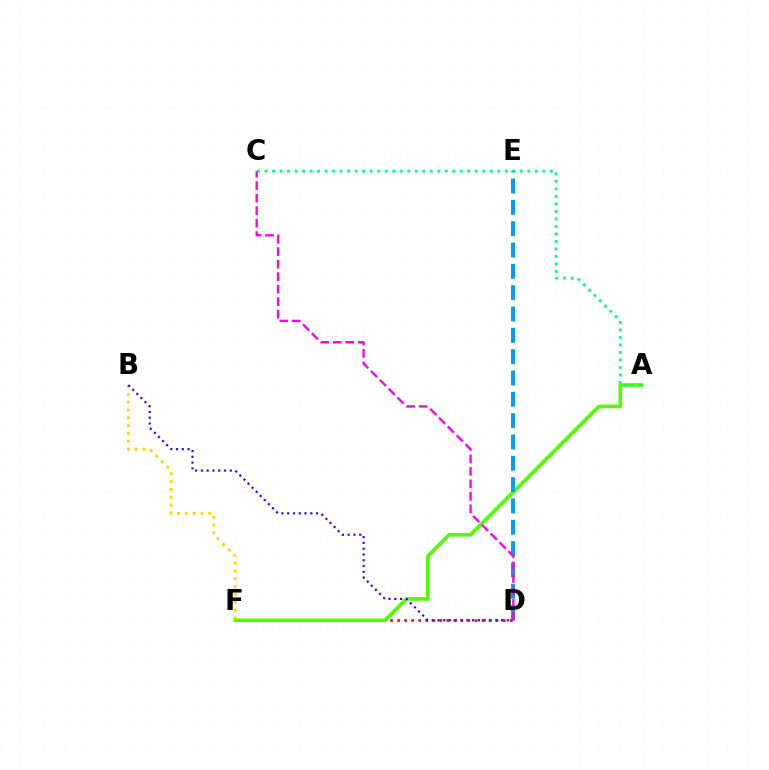{('D', 'F'): [{'color': '#ff0000', 'line_style': 'dotted', 'thickness': 1.91}], ('B', 'F'): [{'color': '#ffd500', 'line_style': 'dotted', 'thickness': 2.13}], ('A', 'F'): [{'color': '#4fff00', 'line_style': 'solid', 'thickness': 2.59}], ('A', 'C'): [{'color': '#00ff86', 'line_style': 'dotted', 'thickness': 2.04}], ('D', 'E'): [{'color': '#009eff', 'line_style': 'dashed', 'thickness': 2.9}], ('C', 'D'): [{'color': '#ff00ed', 'line_style': 'dashed', 'thickness': 1.7}], ('B', 'D'): [{'color': '#3700ff', 'line_style': 'dotted', 'thickness': 1.57}]}